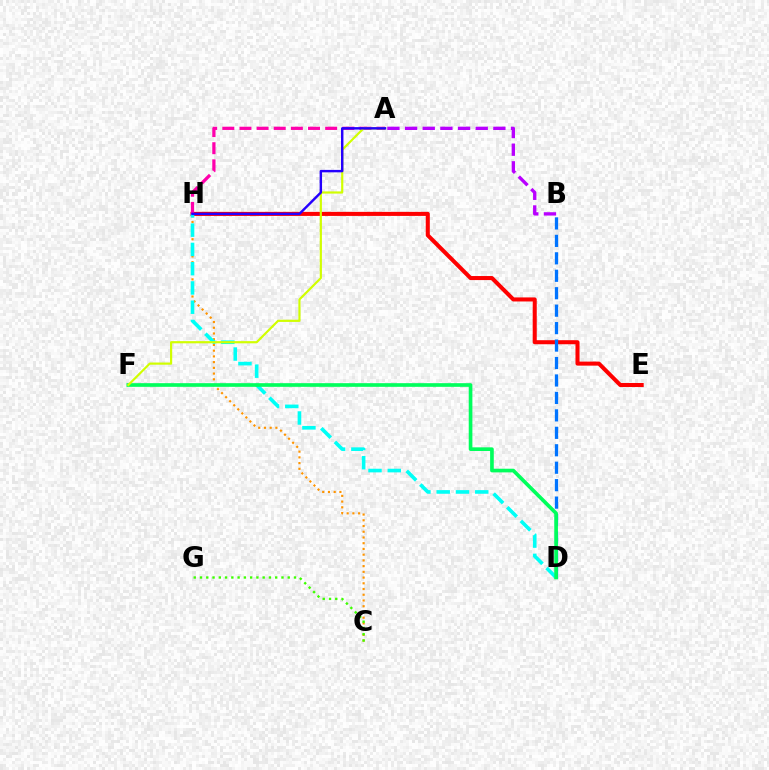{('C', 'H'): [{'color': '#ff9400', 'line_style': 'dotted', 'thickness': 1.56}], ('C', 'G'): [{'color': '#3dff00', 'line_style': 'dotted', 'thickness': 1.7}], ('E', 'H'): [{'color': '#ff0000', 'line_style': 'solid', 'thickness': 2.91}], ('B', 'D'): [{'color': '#0074ff', 'line_style': 'dashed', 'thickness': 2.37}], ('D', 'H'): [{'color': '#00fff6', 'line_style': 'dashed', 'thickness': 2.62}], ('D', 'F'): [{'color': '#00ff5c', 'line_style': 'solid', 'thickness': 2.63}], ('A', 'H'): [{'color': '#ff00ac', 'line_style': 'dashed', 'thickness': 2.33}, {'color': '#2500ff', 'line_style': 'solid', 'thickness': 1.75}], ('A', 'F'): [{'color': '#d1ff00', 'line_style': 'solid', 'thickness': 1.57}], ('A', 'B'): [{'color': '#b900ff', 'line_style': 'dashed', 'thickness': 2.4}]}